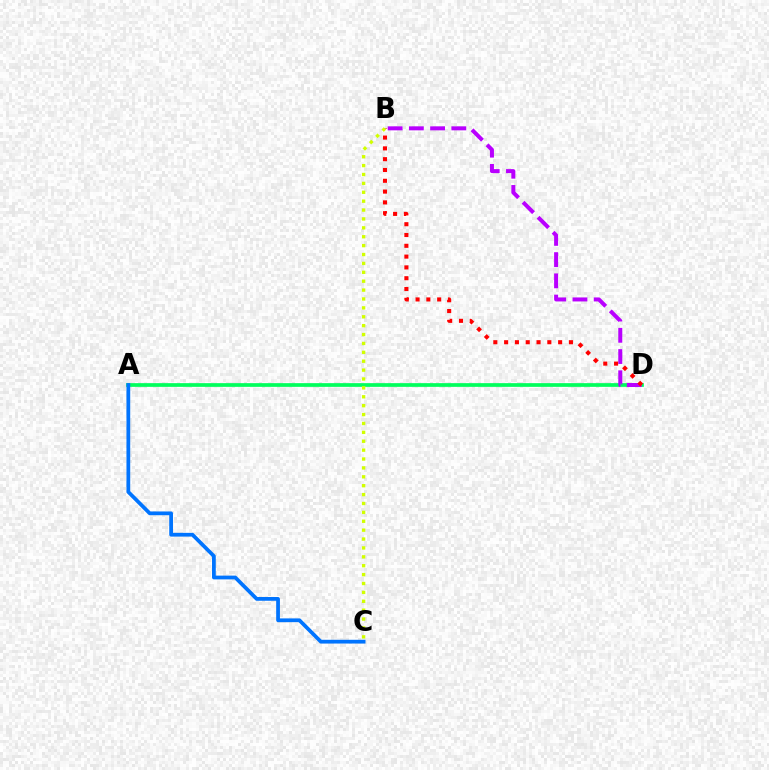{('A', 'D'): [{'color': '#00ff5c', 'line_style': 'solid', 'thickness': 2.66}], ('B', 'D'): [{'color': '#b900ff', 'line_style': 'dashed', 'thickness': 2.88}, {'color': '#ff0000', 'line_style': 'dotted', 'thickness': 2.93}], ('A', 'C'): [{'color': '#0074ff', 'line_style': 'solid', 'thickness': 2.7}], ('B', 'C'): [{'color': '#d1ff00', 'line_style': 'dotted', 'thickness': 2.42}]}